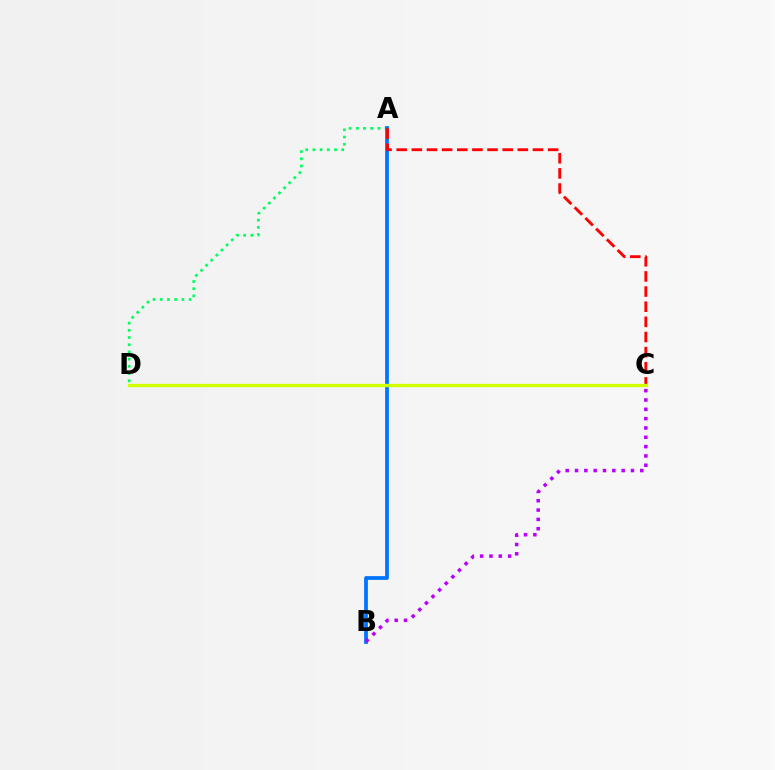{('A', 'D'): [{'color': '#00ff5c', 'line_style': 'dotted', 'thickness': 1.96}], ('A', 'B'): [{'color': '#0074ff', 'line_style': 'solid', 'thickness': 2.7}], ('B', 'C'): [{'color': '#b900ff', 'line_style': 'dotted', 'thickness': 2.53}], ('A', 'C'): [{'color': '#ff0000', 'line_style': 'dashed', 'thickness': 2.06}], ('C', 'D'): [{'color': '#d1ff00', 'line_style': 'solid', 'thickness': 2.39}]}